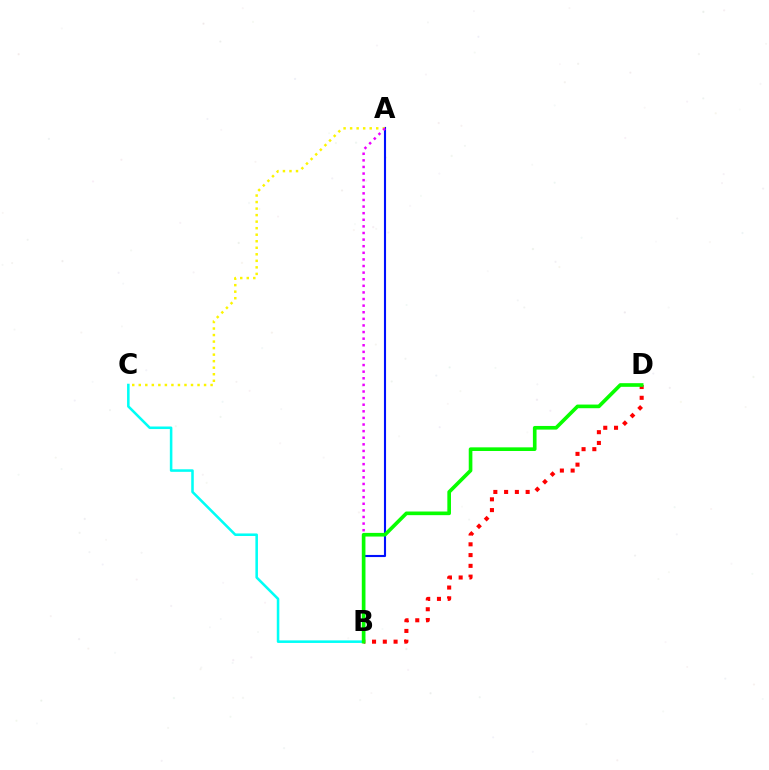{('A', 'B'): [{'color': '#0010ff', 'line_style': 'solid', 'thickness': 1.52}, {'color': '#ee00ff', 'line_style': 'dotted', 'thickness': 1.79}], ('A', 'C'): [{'color': '#fcf500', 'line_style': 'dotted', 'thickness': 1.77}], ('B', 'C'): [{'color': '#00fff6', 'line_style': 'solid', 'thickness': 1.84}], ('B', 'D'): [{'color': '#ff0000', 'line_style': 'dotted', 'thickness': 2.93}, {'color': '#08ff00', 'line_style': 'solid', 'thickness': 2.62}]}